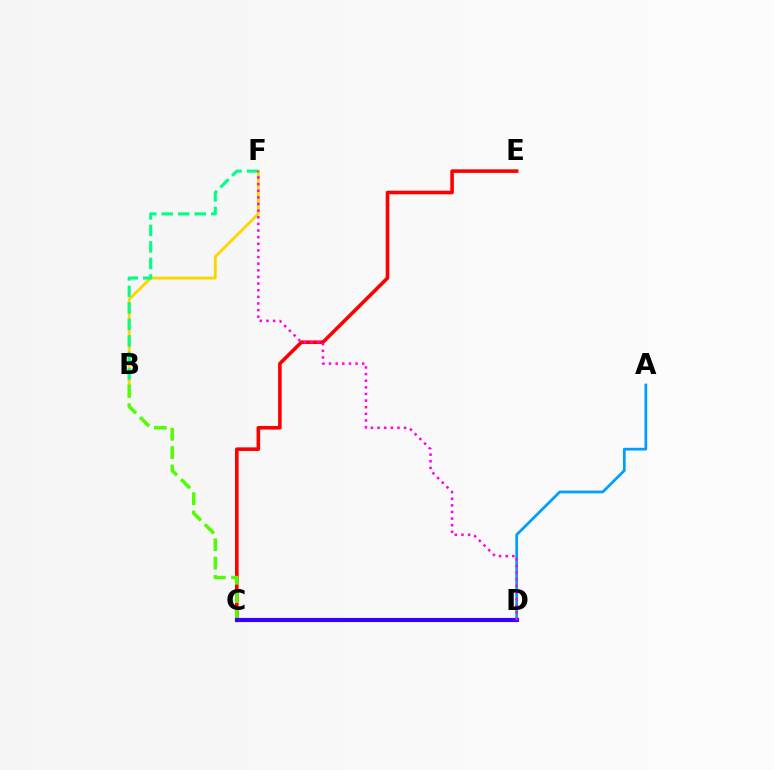{('A', 'D'): [{'color': '#009eff', 'line_style': 'solid', 'thickness': 1.97}], ('B', 'F'): [{'color': '#ffd500', 'line_style': 'solid', 'thickness': 2.06}, {'color': '#00ff86', 'line_style': 'dashed', 'thickness': 2.24}], ('C', 'E'): [{'color': '#ff0000', 'line_style': 'solid', 'thickness': 2.59}], ('B', 'C'): [{'color': '#4fff00', 'line_style': 'dashed', 'thickness': 2.49}], ('C', 'D'): [{'color': '#3700ff', 'line_style': 'solid', 'thickness': 2.98}], ('D', 'F'): [{'color': '#ff00ed', 'line_style': 'dotted', 'thickness': 1.8}]}